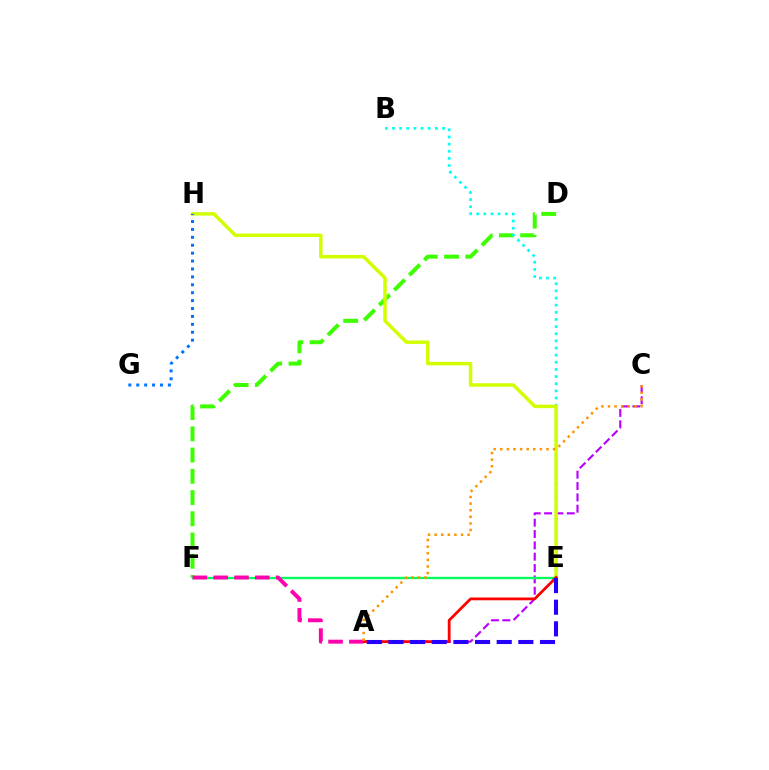{('A', 'C'): [{'color': '#b900ff', 'line_style': 'dashed', 'thickness': 1.54}, {'color': '#ff9400', 'line_style': 'dotted', 'thickness': 1.79}], ('D', 'F'): [{'color': '#3dff00', 'line_style': 'dashed', 'thickness': 2.88}], ('B', 'E'): [{'color': '#00fff6', 'line_style': 'dotted', 'thickness': 1.94}], ('E', 'F'): [{'color': '#00ff5c', 'line_style': 'solid', 'thickness': 1.68}], ('E', 'H'): [{'color': '#d1ff00', 'line_style': 'solid', 'thickness': 2.51}], ('G', 'H'): [{'color': '#0074ff', 'line_style': 'dotted', 'thickness': 2.15}], ('A', 'E'): [{'color': '#ff0000', 'line_style': 'solid', 'thickness': 2.0}, {'color': '#2500ff', 'line_style': 'dashed', 'thickness': 2.94}], ('A', 'F'): [{'color': '#ff00ac', 'line_style': 'dashed', 'thickness': 2.83}]}